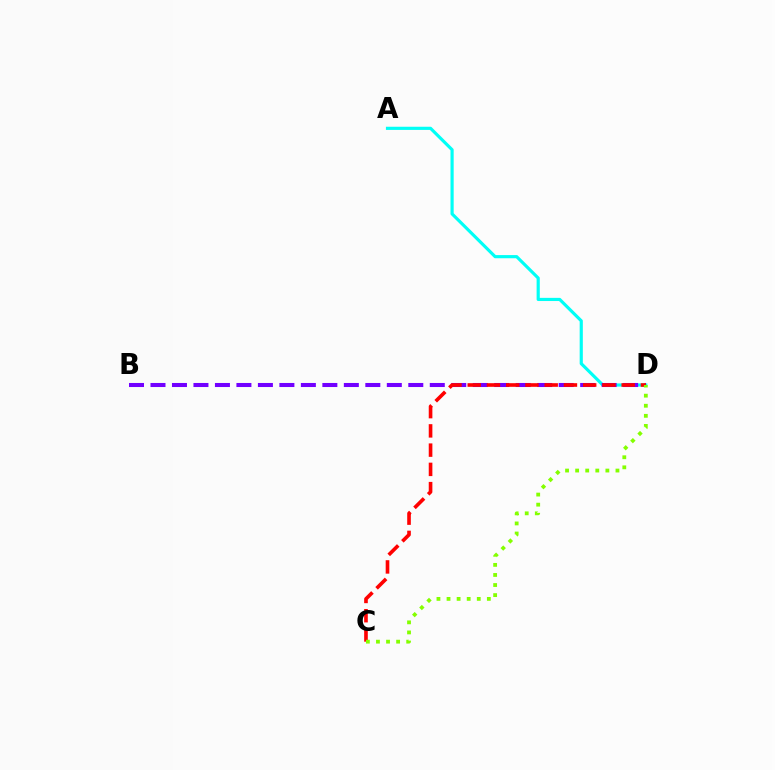{('A', 'D'): [{'color': '#00fff6', 'line_style': 'solid', 'thickness': 2.28}], ('B', 'D'): [{'color': '#7200ff', 'line_style': 'dashed', 'thickness': 2.92}], ('C', 'D'): [{'color': '#ff0000', 'line_style': 'dashed', 'thickness': 2.61}, {'color': '#84ff00', 'line_style': 'dotted', 'thickness': 2.74}]}